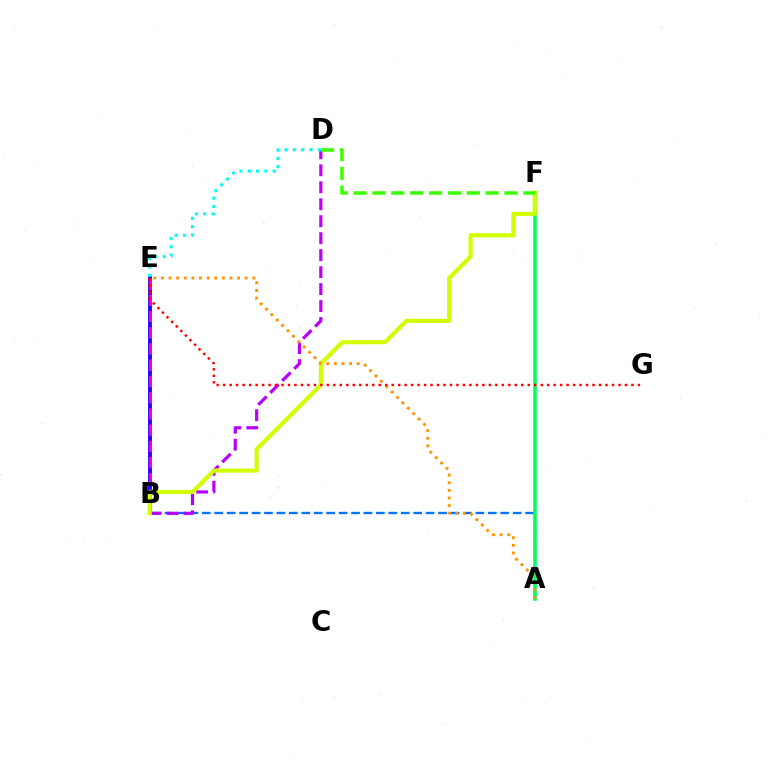{('A', 'B'): [{'color': '#0074ff', 'line_style': 'dashed', 'thickness': 1.69}], ('B', 'E'): [{'color': '#2500ff', 'line_style': 'solid', 'thickness': 2.78}, {'color': '#ff00ac', 'line_style': 'dashed', 'thickness': 2.2}], ('A', 'F'): [{'color': '#00ff5c', 'line_style': 'solid', 'thickness': 2.54}], ('B', 'D'): [{'color': '#b900ff', 'line_style': 'dashed', 'thickness': 2.3}], ('D', 'E'): [{'color': '#00fff6', 'line_style': 'dotted', 'thickness': 2.26}], ('B', 'F'): [{'color': '#d1ff00', 'line_style': 'solid', 'thickness': 2.96}], ('A', 'E'): [{'color': '#ff9400', 'line_style': 'dotted', 'thickness': 2.07}], ('E', 'G'): [{'color': '#ff0000', 'line_style': 'dotted', 'thickness': 1.76}], ('D', 'F'): [{'color': '#3dff00', 'line_style': 'dashed', 'thickness': 2.56}]}